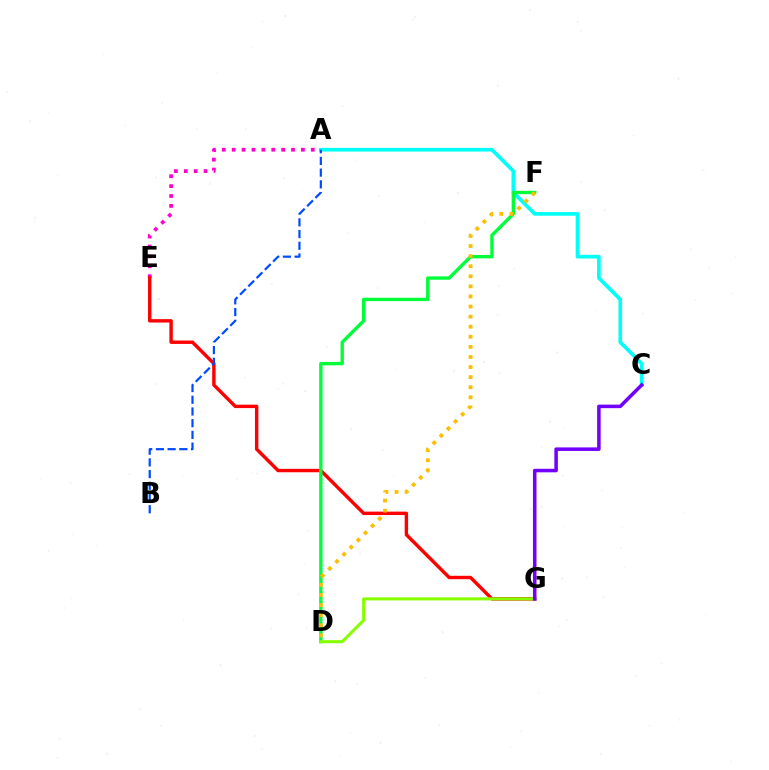{('A', 'C'): [{'color': '#00fff6', 'line_style': 'solid', 'thickness': 2.64}], ('A', 'E'): [{'color': '#ff00cf', 'line_style': 'dotted', 'thickness': 2.69}], ('E', 'G'): [{'color': '#ff0000', 'line_style': 'solid', 'thickness': 2.45}], ('A', 'B'): [{'color': '#004bff', 'line_style': 'dashed', 'thickness': 1.59}], ('D', 'F'): [{'color': '#00ff39', 'line_style': 'solid', 'thickness': 2.42}, {'color': '#ffbd00', 'line_style': 'dotted', 'thickness': 2.74}], ('D', 'G'): [{'color': '#84ff00', 'line_style': 'solid', 'thickness': 2.18}], ('C', 'G'): [{'color': '#7200ff', 'line_style': 'solid', 'thickness': 2.54}]}